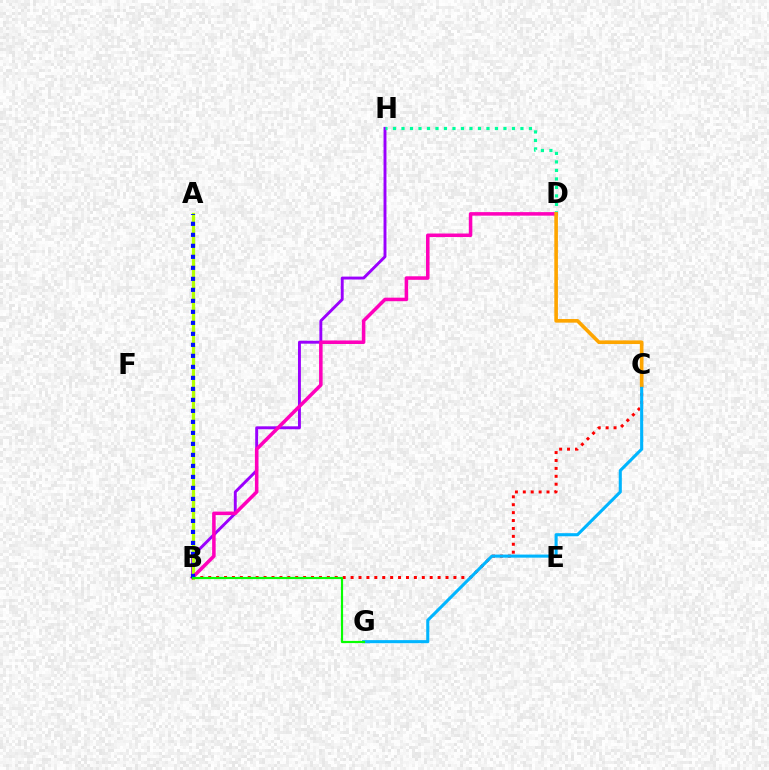{('B', 'C'): [{'color': '#ff0000', 'line_style': 'dotted', 'thickness': 2.15}], ('B', 'H'): [{'color': '#9b00ff', 'line_style': 'solid', 'thickness': 2.1}], ('C', 'G'): [{'color': '#00b5ff', 'line_style': 'solid', 'thickness': 2.22}], ('A', 'B'): [{'color': '#b3ff00', 'line_style': 'solid', 'thickness': 2.35}, {'color': '#0010ff', 'line_style': 'dotted', 'thickness': 2.99}], ('D', 'H'): [{'color': '#00ff9d', 'line_style': 'dotted', 'thickness': 2.31}], ('B', 'D'): [{'color': '#ff00bd', 'line_style': 'solid', 'thickness': 2.54}], ('B', 'G'): [{'color': '#08ff00', 'line_style': 'solid', 'thickness': 1.58}], ('C', 'D'): [{'color': '#ffa500', 'line_style': 'solid', 'thickness': 2.61}]}